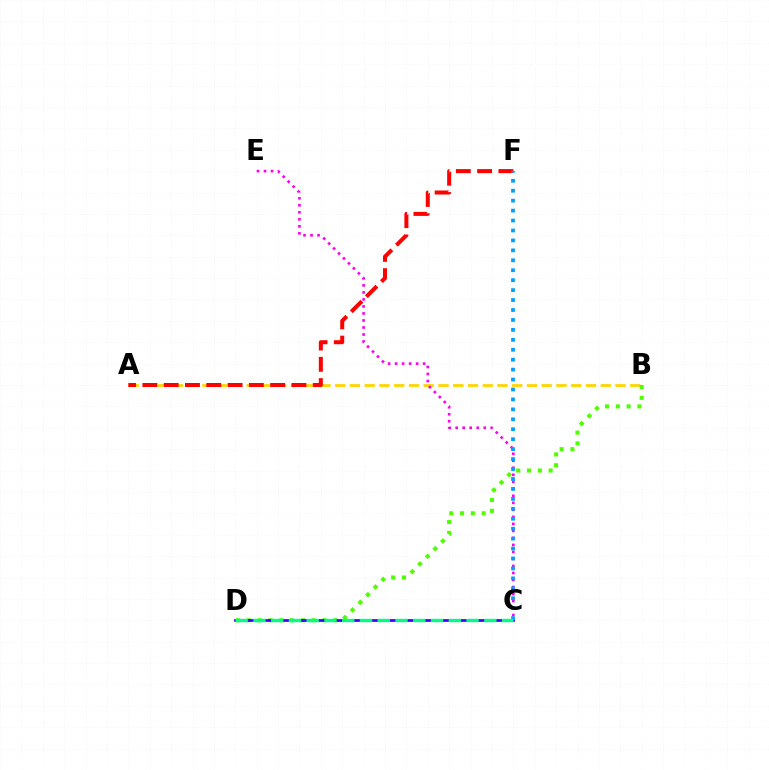{('A', 'B'): [{'color': '#ffd500', 'line_style': 'dashed', 'thickness': 2.0}], ('A', 'F'): [{'color': '#ff0000', 'line_style': 'dashed', 'thickness': 2.89}], ('C', 'E'): [{'color': '#ff00ed', 'line_style': 'dotted', 'thickness': 1.91}], ('B', 'D'): [{'color': '#4fff00', 'line_style': 'dotted', 'thickness': 2.93}], ('C', 'D'): [{'color': '#3700ff', 'line_style': 'solid', 'thickness': 1.95}, {'color': '#00ff86', 'line_style': 'dashed', 'thickness': 2.41}], ('C', 'F'): [{'color': '#009eff', 'line_style': 'dotted', 'thickness': 2.7}]}